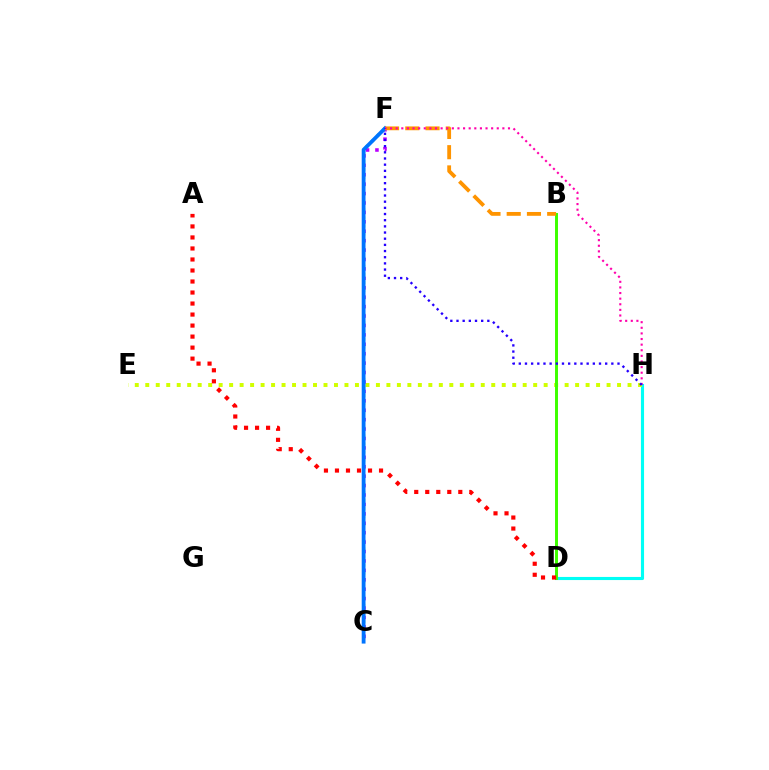{('D', 'H'): [{'color': '#00fff6', 'line_style': 'solid', 'thickness': 2.24}], ('C', 'F'): [{'color': '#00ff5c', 'line_style': 'dotted', 'thickness': 2.19}, {'color': '#b900ff', 'line_style': 'dotted', 'thickness': 2.56}, {'color': '#0074ff', 'line_style': 'solid', 'thickness': 2.74}], ('E', 'H'): [{'color': '#d1ff00', 'line_style': 'dotted', 'thickness': 2.85}], ('B', 'D'): [{'color': '#3dff00', 'line_style': 'solid', 'thickness': 2.14}], ('B', 'F'): [{'color': '#ff9400', 'line_style': 'dashed', 'thickness': 2.75}], ('F', 'H'): [{'color': '#ff00ac', 'line_style': 'dotted', 'thickness': 1.53}, {'color': '#2500ff', 'line_style': 'dotted', 'thickness': 1.68}], ('A', 'D'): [{'color': '#ff0000', 'line_style': 'dotted', 'thickness': 2.99}]}